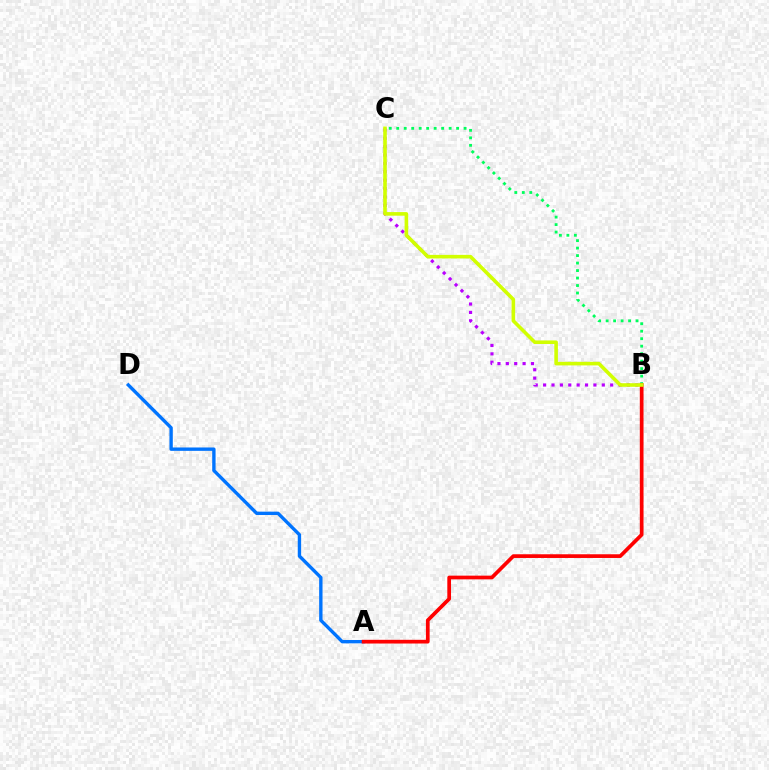{('B', 'C'): [{'color': '#b900ff', 'line_style': 'dotted', 'thickness': 2.28}, {'color': '#00ff5c', 'line_style': 'dotted', 'thickness': 2.03}, {'color': '#d1ff00', 'line_style': 'solid', 'thickness': 2.58}], ('A', 'D'): [{'color': '#0074ff', 'line_style': 'solid', 'thickness': 2.43}], ('A', 'B'): [{'color': '#ff0000', 'line_style': 'solid', 'thickness': 2.67}]}